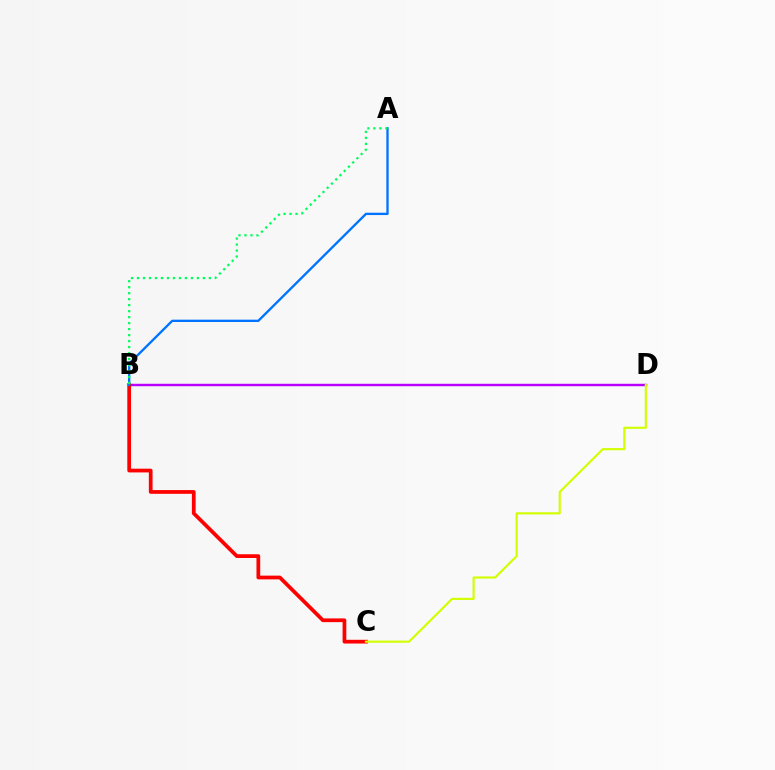{('B', 'D'): [{'color': '#b900ff', 'line_style': 'solid', 'thickness': 1.76}], ('B', 'C'): [{'color': '#ff0000', 'line_style': 'solid', 'thickness': 2.69}], ('A', 'B'): [{'color': '#0074ff', 'line_style': 'solid', 'thickness': 1.68}, {'color': '#00ff5c', 'line_style': 'dotted', 'thickness': 1.63}], ('C', 'D'): [{'color': '#d1ff00', 'line_style': 'solid', 'thickness': 1.55}]}